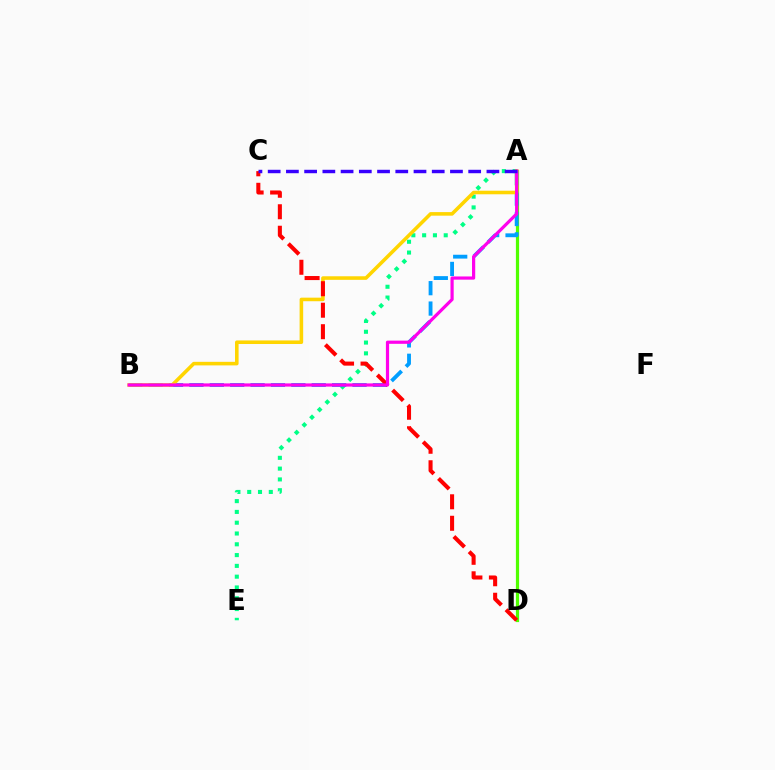{('A', 'E'): [{'color': '#00ff86', 'line_style': 'dotted', 'thickness': 2.93}], ('A', 'D'): [{'color': '#4fff00', 'line_style': 'solid', 'thickness': 2.31}], ('A', 'B'): [{'color': '#009eff', 'line_style': 'dashed', 'thickness': 2.77}, {'color': '#ffd500', 'line_style': 'solid', 'thickness': 2.57}, {'color': '#ff00ed', 'line_style': 'solid', 'thickness': 2.3}], ('C', 'D'): [{'color': '#ff0000', 'line_style': 'dashed', 'thickness': 2.92}], ('A', 'C'): [{'color': '#3700ff', 'line_style': 'dashed', 'thickness': 2.48}]}